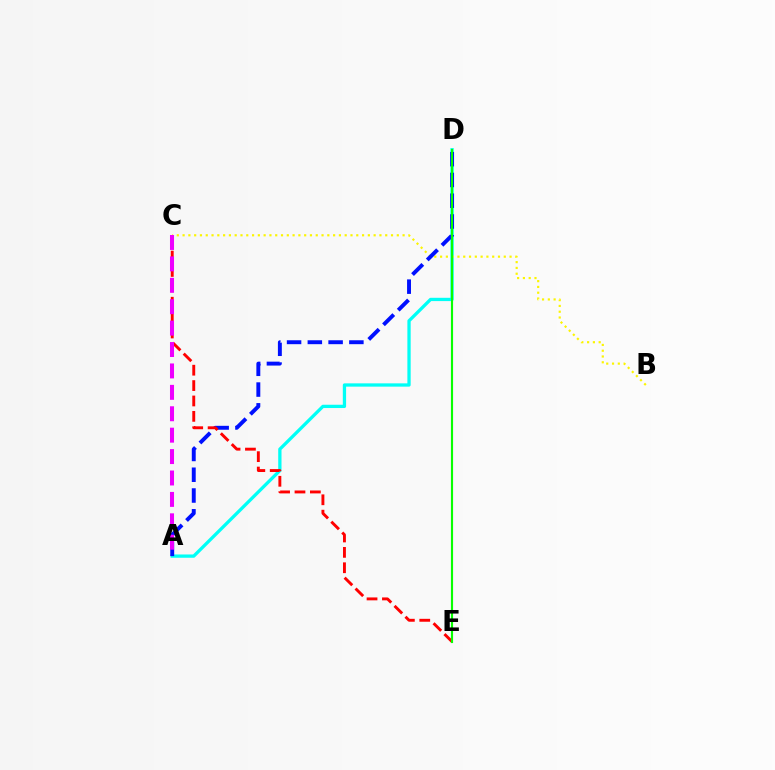{('A', 'D'): [{'color': '#00fff6', 'line_style': 'solid', 'thickness': 2.37}, {'color': '#0010ff', 'line_style': 'dashed', 'thickness': 2.82}], ('B', 'C'): [{'color': '#fcf500', 'line_style': 'dotted', 'thickness': 1.57}], ('C', 'E'): [{'color': '#ff0000', 'line_style': 'dashed', 'thickness': 2.09}], ('D', 'E'): [{'color': '#08ff00', 'line_style': 'solid', 'thickness': 1.55}], ('A', 'C'): [{'color': '#ee00ff', 'line_style': 'dashed', 'thickness': 2.91}]}